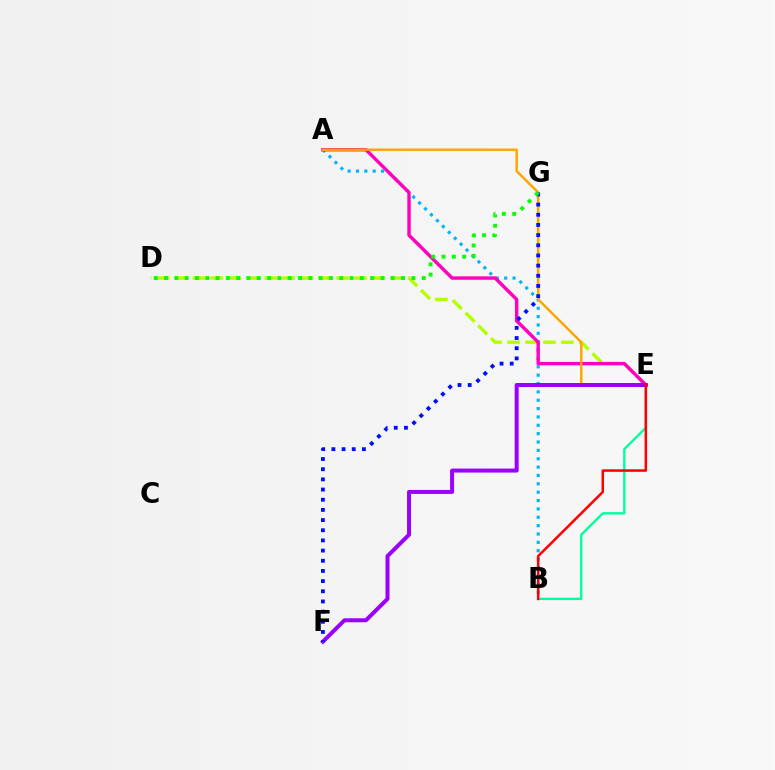{('A', 'B'): [{'color': '#00b5ff', 'line_style': 'dotted', 'thickness': 2.27}], ('D', 'E'): [{'color': '#b3ff00', 'line_style': 'dashed', 'thickness': 2.44}], ('A', 'E'): [{'color': '#ff00bd', 'line_style': 'solid', 'thickness': 2.45}, {'color': '#ffa500', 'line_style': 'solid', 'thickness': 1.76}], ('B', 'E'): [{'color': '#00ff9d', 'line_style': 'solid', 'thickness': 1.7}, {'color': '#ff0000', 'line_style': 'solid', 'thickness': 1.81}], ('E', 'F'): [{'color': '#9b00ff', 'line_style': 'solid', 'thickness': 2.87}], ('F', 'G'): [{'color': '#0010ff', 'line_style': 'dotted', 'thickness': 2.76}], ('D', 'G'): [{'color': '#08ff00', 'line_style': 'dotted', 'thickness': 2.8}]}